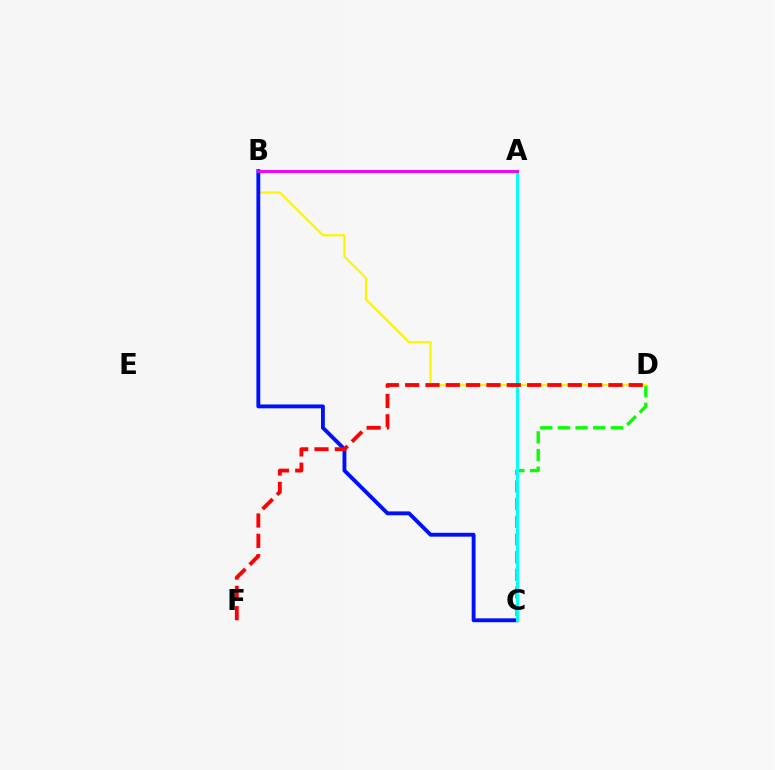{('C', 'D'): [{'color': '#08ff00', 'line_style': 'dashed', 'thickness': 2.4}], ('B', 'D'): [{'color': '#fcf500', 'line_style': 'solid', 'thickness': 1.57}], ('B', 'C'): [{'color': '#0010ff', 'line_style': 'solid', 'thickness': 2.79}], ('A', 'C'): [{'color': '#00fff6', 'line_style': 'solid', 'thickness': 2.16}], ('D', 'F'): [{'color': '#ff0000', 'line_style': 'dashed', 'thickness': 2.76}], ('A', 'B'): [{'color': '#ee00ff', 'line_style': 'solid', 'thickness': 2.1}]}